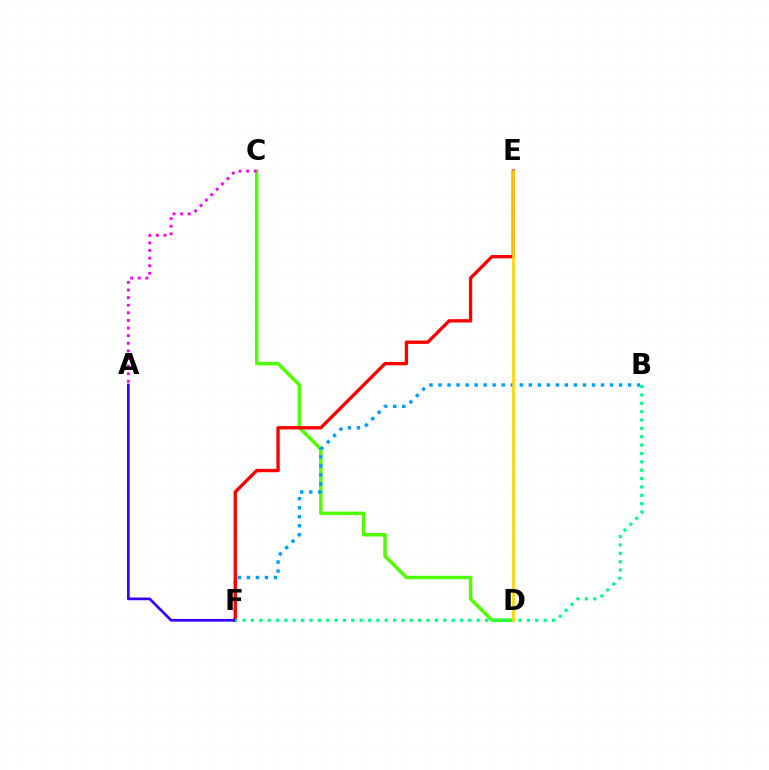{('C', 'D'): [{'color': '#4fff00', 'line_style': 'solid', 'thickness': 2.5}], ('B', 'F'): [{'color': '#009eff', 'line_style': 'dotted', 'thickness': 2.45}, {'color': '#00ff86', 'line_style': 'dotted', 'thickness': 2.27}], ('E', 'F'): [{'color': '#ff0000', 'line_style': 'solid', 'thickness': 2.4}], ('A', 'F'): [{'color': '#3700ff', 'line_style': 'solid', 'thickness': 1.95}], ('A', 'C'): [{'color': '#ff00ed', 'line_style': 'dotted', 'thickness': 2.07}], ('D', 'E'): [{'color': '#ffd500', 'line_style': 'solid', 'thickness': 1.95}]}